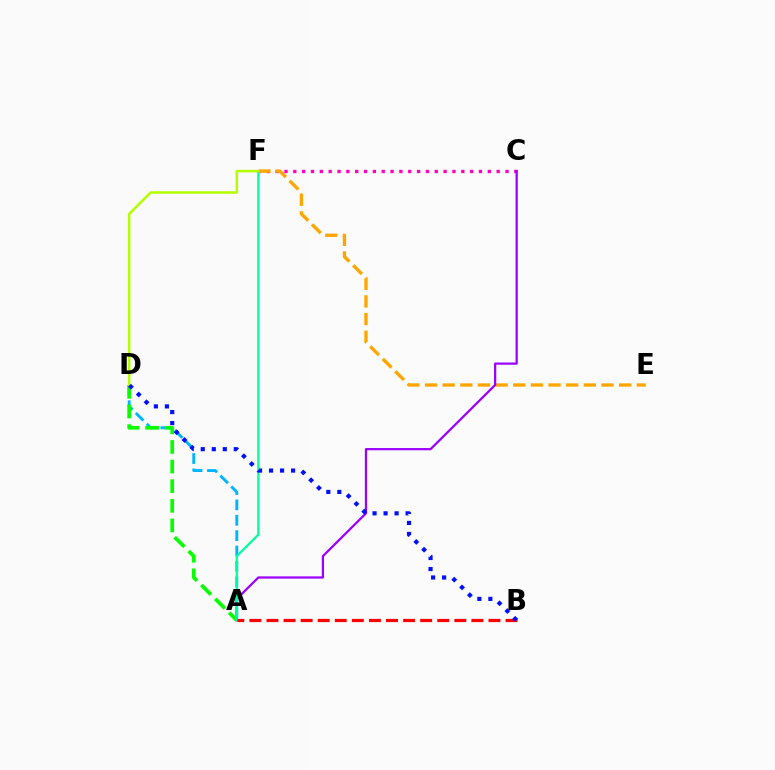{('C', 'F'): [{'color': '#ff00bd', 'line_style': 'dotted', 'thickness': 2.4}], ('E', 'F'): [{'color': '#ffa500', 'line_style': 'dashed', 'thickness': 2.4}], ('A', 'C'): [{'color': '#9b00ff', 'line_style': 'solid', 'thickness': 1.62}], ('A', 'D'): [{'color': '#00b5ff', 'line_style': 'dashed', 'thickness': 2.09}, {'color': '#08ff00', 'line_style': 'dashed', 'thickness': 2.67}], ('A', 'F'): [{'color': '#00ff9d', 'line_style': 'solid', 'thickness': 1.61}], ('D', 'F'): [{'color': '#b3ff00', 'line_style': 'solid', 'thickness': 1.81}], ('A', 'B'): [{'color': '#ff0000', 'line_style': 'dashed', 'thickness': 2.32}], ('B', 'D'): [{'color': '#0010ff', 'line_style': 'dotted', 'thickness': 2.99}]}